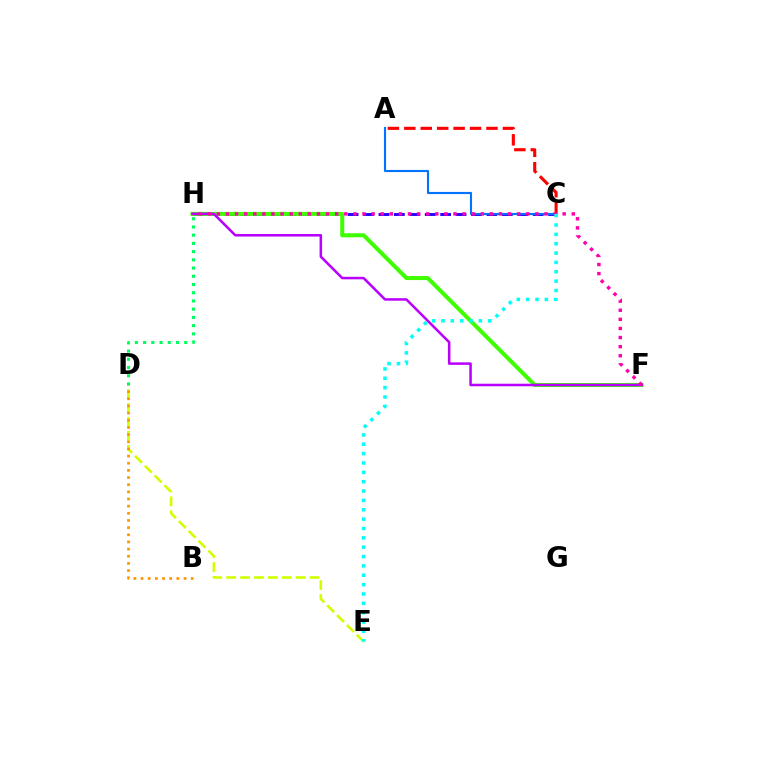{('C', 'H'): [{'color': '#2500ff', 'line_style': 'dashed', 'thickness': 2.1}], ('A', 'C'): [{'color': '#ff0000', 'line_style': 'dashed', 'thickness': 2.23}, {'color': '#0074ff', 'line_style': 'solid', 'thickness': 1.52}], ('F', 'H'): [{'color': '#3dff00', 'line_style': 'solid', 'thickness': 2.9}, {'color': '#b900ff', 'line_style': 'solid', 'thickness': 1.82}, {'color': '#ff00ac', 'line_style': 'dotted', 'thickness': 2.47}], ('D', 'H'): [{'color': '#00ff5c', 'line_style': 'dotted', 'thickness': 2.23}], ('D', 'E'): [{'color': '#d1ff00', 'line_style': 'dashed', 'thickness': 1.89}], ('B', 'D'): [{'color': '#ff9400', 'line_style': 'dotted', 'thickness': 1.94}], ('C', 'E'): [{'color': '#00fff6', 'line_style': 'dotted', 'thickness': 2.54}]}